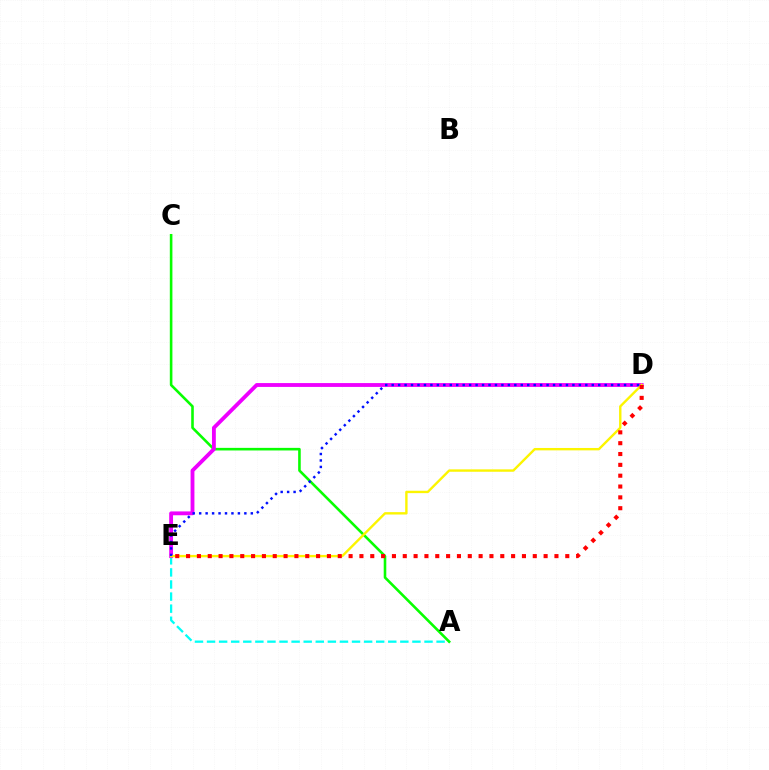{('A', 'E'): [{'color': '#00fff6', 'line_style': 'dashed', 'thickness': 1.64}], ('A', 'C'): [{'color': '#08ff00', 'line_style': 'solid', 'thickness': 1.87}], ('D', 'E'): [{'color': '#ee00ff', 'line_style': 'solid', 'thickness': 2.77}, {'color': '#fcf500', 'line_style': 'solid', 'thickness': 1.71}, {'color': '#ff0000', 'line_style': 'dotted', 'thickness': 2.94}, {'color': '#0010ff', 'line_style': 'dotted', 'thickness': 1.75}]}